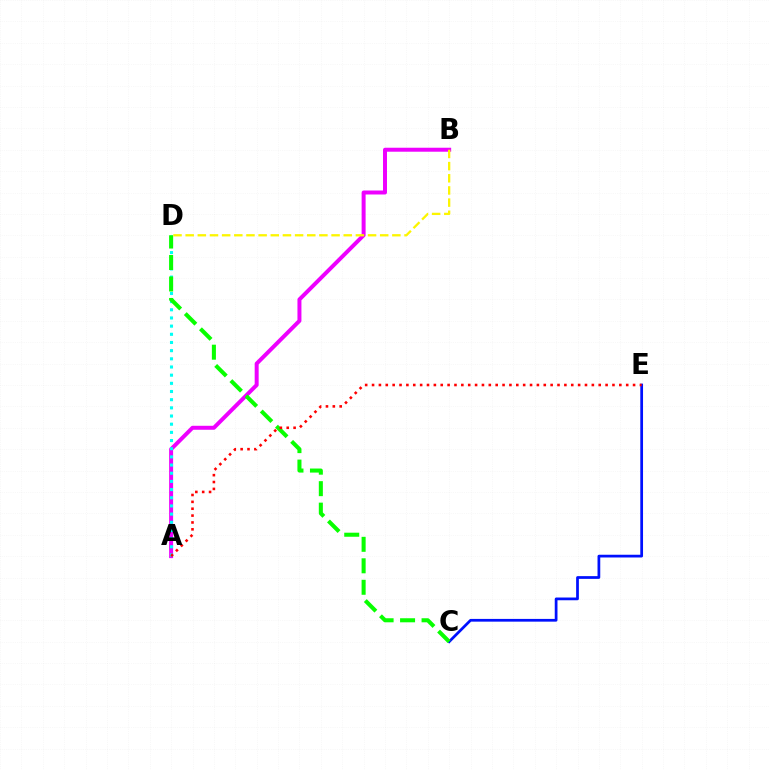{('A', 'B'): [{'color': '#ee00ff', 'line_style': 'solid', 'thickness': 2.86}], ('A', 'D'): [{'color': '#00fff6', 'line_style': 'dotted', 'thickness': 2.22}], ('C', 'E'): [{'color': '#0010ff', 'line_style': 'solid', 'thickness': 1.97}], ('C', 'D'): [{'color': '#08ff00', 'line_style': 'dashed', 'thickness': 2.92}], ('A', 'E'): [{'color': '#ff0000', 'line_style': 'dotted', 'thickness': 1.87}], ('B', 'D'): [{'color': '#fcf500', 'line_style': 'dashed', 'thickness': 1.65}]}